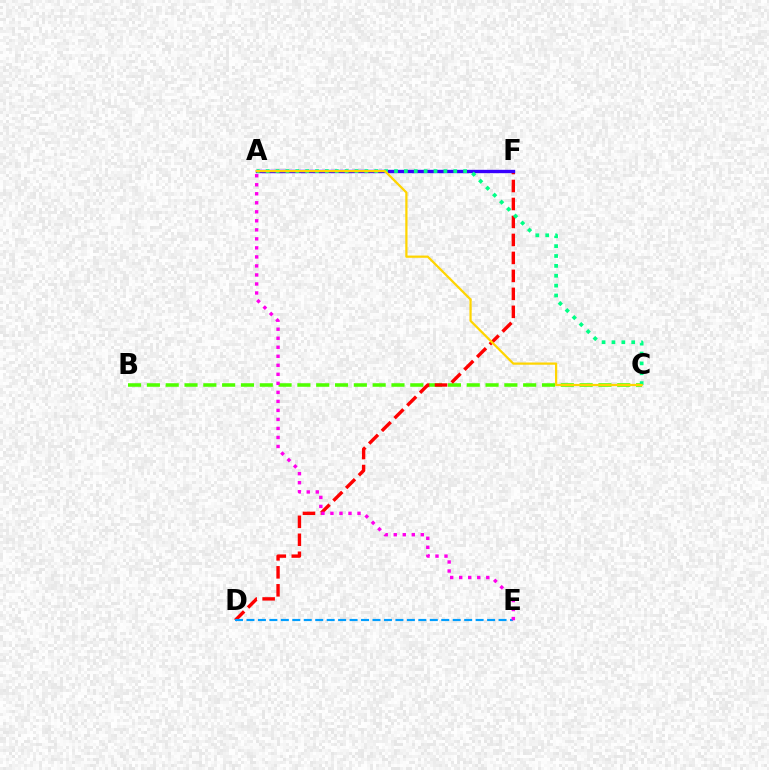{('B', 'C'): [{'color': '#4fff00', 'line_style': 'dashed', 'thickness': 2.56}], ('D', 'F'): [{'color': '#ff0000', 'line_style': 'dashed', 'thickness': 2.44}], ('A', 'F'): [{'color': '#3700ff', 'line_style': 'solid', 'thickness': 2.42}], ('A', 'C'): [{'color': '#00ff86', 'line_style': 'dotted', 'thickness': 2.68}, {'color': '#ffd500', 'line_style': 'solid', 'thickness': 1.61}], ('D', 'E'): [{'color': '#009eff', 'line_style': 'dashed', 'thickness': 1.56}], ('A', 'E'): [{'color': '#ff00ed', 'line_style': 'dotted', 'thickness': 2.45}]}